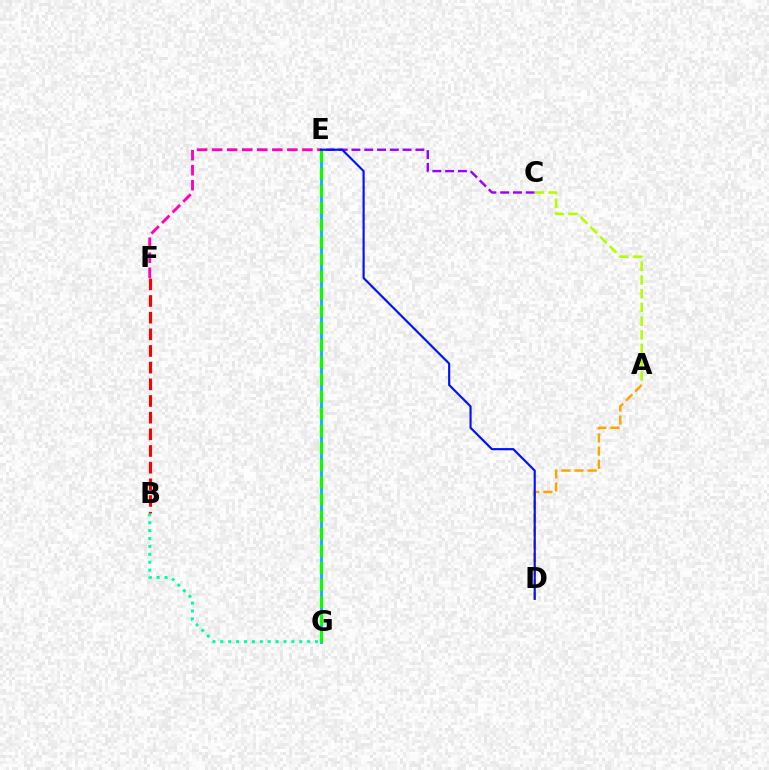{('E', 'G'): [{'color': '#00b5ff', 'line_style': 'solid', 'thickness': 2.01}, {'color': '#08ff00', 'line_style': 'dashed', 'thickness': 2.33}], ('E', 'F'): [{'color': '#ff00bd', 'line_style': 'dashed', 'thickness': 2.04}], ('A', 'D'): [{'color': '#ffa500', 'line_style': 'dashed', 'thickness': 1.78}], ('C', 'E'): [{'color': '#9b00ff', 'line_style': 'dashed', 'thickness': 1.74}], ('D', 'E'): [{'color': '#0010ff', 'line_style': 'solid', 'thickness': 1.54}], ('B', 'G'): [{'color': '#00ff9d', 'line_style': 'dotted', 'thickness': 2.15}], ('B', 'F'): [{'color': '#ff0000', 'line_style': 'dashed', 'thickness': 2.26}], ('A', 'C'): [{'color': '#b3ff00', 'line_style': 'dashed', 'thickness': 1.86}]}